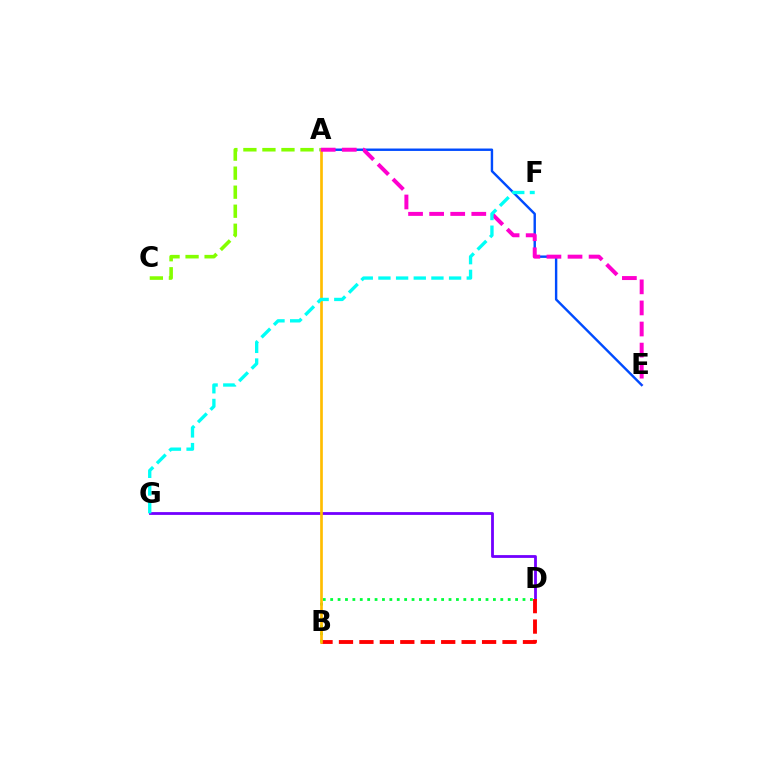{('B', 'D'): [{'color': '#00ff39', 'line_style': 'dotted', 'thickness': 2.01}, {'color': '#ff0000', 'line_style': 'dashed', 'thickness': 2.78}], ('D', 'G'): [{'color': '#7200ff', 'line_style': 'solid', 'thickness': 2.01}], ('A', 'E'): [{'color': '#004bff', 'line_style': 'solid', 'thickness': 1.74}, {'color': '#ff00cf', 'line_style': 'dashed', 'thickness': 2.86}], ('A', 'C'): [{'color': '#84ff00', 'line_style': 'dashed', 'thickness': 2.59}], ('A', 'B'): [{'color': '#ffbd00', 'line_style': 'solid', 'thickness': 1.93}], ('F', 'G'): [{'color': '#00fff6', 'line_style': 'dashed', 'thickness': 2.4}]}